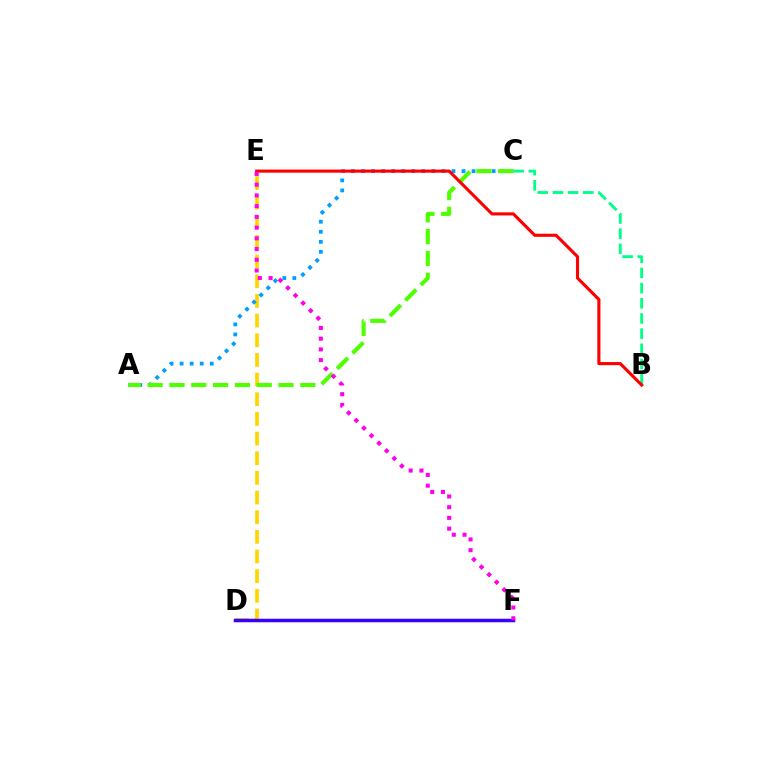{('D', 'E'): [{'color': '#ffd500', 'line_style': 'dashed', 'thickness': 2.67}], ('B', 'C'): [{'color': '#00ff86', 'line_style': 'dashed', 'thickness': 2.06}], ('D', 'F'): [{'color': '#3700ff', 'line_style': 'solid', 'thickness': 2.52}], ('A', 'C'): [{'color': '#009eff', 'line_style': 'dotted', 'thickness': 2.73}, {'color': '#4fff00', 'line_style': 'dashed', 'thickness': 2.96}], ('B', 'E'): [{'color': '#ff0000', 'line_style': 'solid', 'thickness': 2.24}], ('E', 'F'): [{'color': '#ff00ed', 'line_style': 'dotted', 'thickness': 2.91}]}